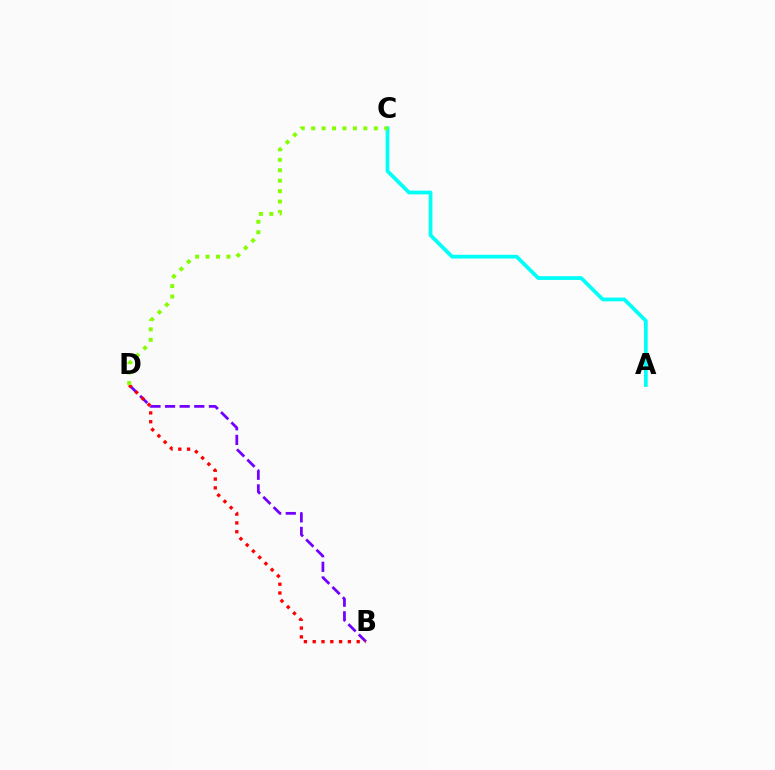{('B', 'D'): [{'color': '#7200ff', 'line_style': 'dashed', 'thickness': 1.98}, {'color': '#ff0000', 'line_style': 'dotted', 'thickness': 2.39}], ('A', 'C'): [{'color': '#00fff6', 'line_style': 'solid', 'thickness': 2.69}], ('C', 'D'): [{'color': '#84ff00', 'line_style': 'dotted', 'thickness': 2.84}]}